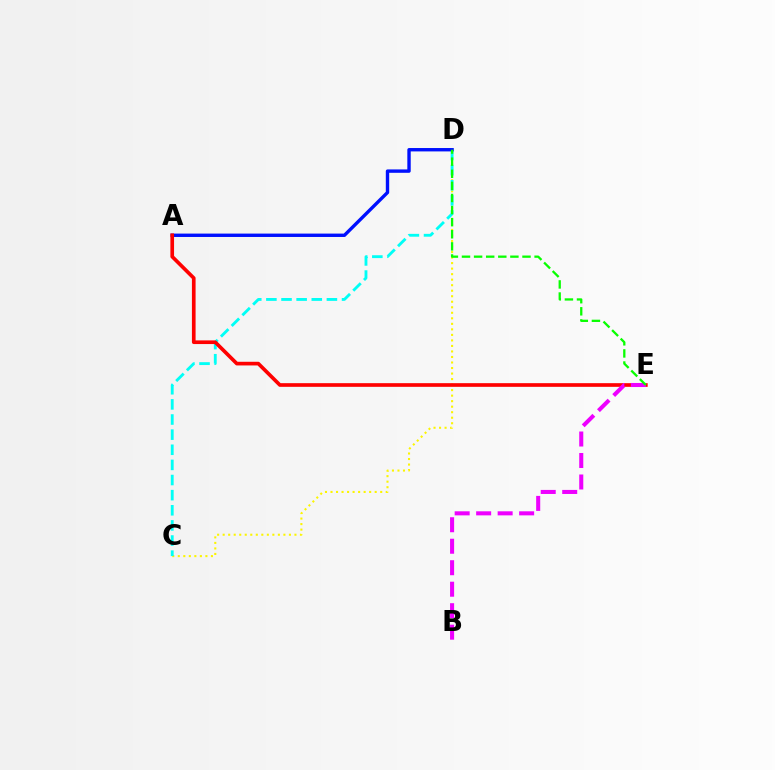{('C', 'D'): [{'color': '#fcf500', 'line_style': 'dotted', 'thickness': 1.5}, {'color': '#00fff6', 'line_style': 'dashed', 'thickness': 2.06}], ('A', 'D'): [{'color': '#0010ff', 'line_style': 'solid', 'thickness': 2.44}], ('A', 'E'): [{'color': '#ff0000', 'line_style': 'solid', 'thickness': 2.64}], ('B', 'E'): [{'color': '#ee00ff', 'line_style': 'dashed', 'thickness': 2.92}], ('D', 'E'): [{'color': '#08ff00', 'line_style': 'dashed', 'thickness': 1.64}]}